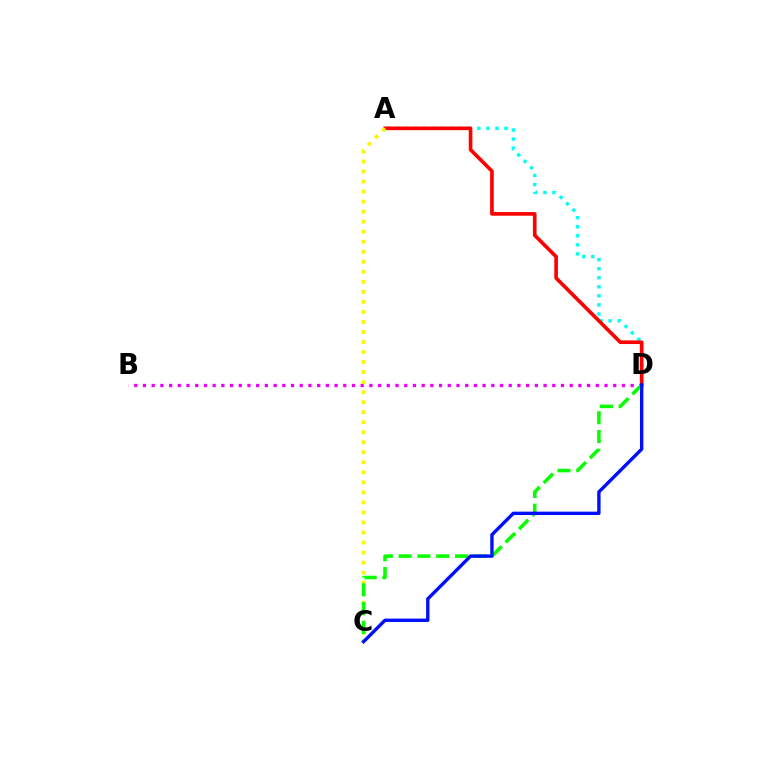{('A', 'D'): [{'color': '#00fff6', 'line_style': 'dotted', 'thickness': 2.46}, {'color': '#ff0000', 'line_style': 'solid', 'thickness': 2.62}], ('A', 'C'): [{'color': '#fcf500', 'line_style': 'dotted', 'thickness': 2.72}], ('B', 'D'): [{'color': '#ee00ff', 'line_style': 'dotted', 'thickness': 2.37}], ('C', 'D'): [{'color': '#08ff00', 'line_style': 'dashed', 'thickness': 2.55}, {'color': '#0010ff', 'line_style': 'solid', 'thickness': 2.43}]}